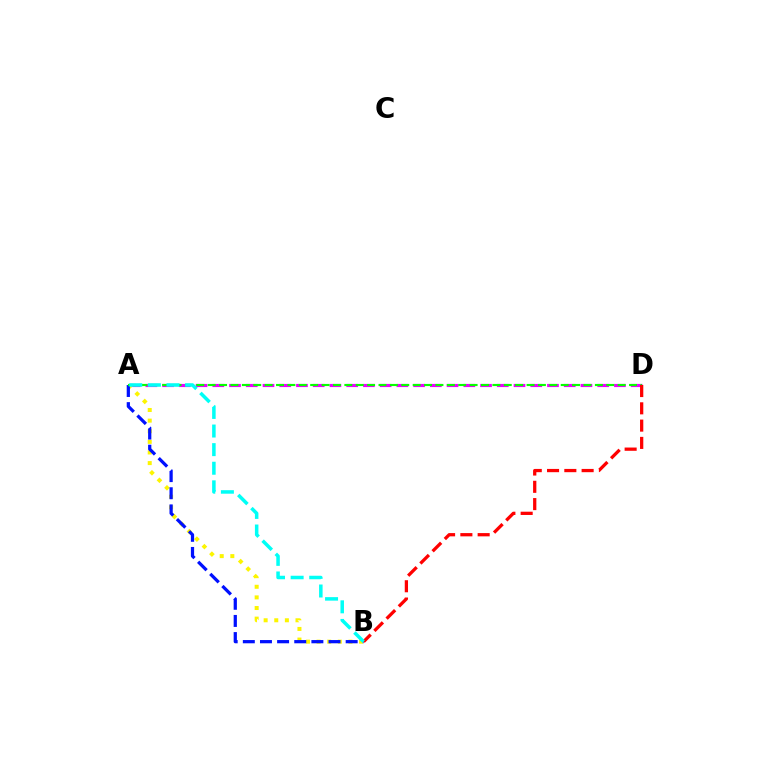{('A', 'D'): [{'color': '#ee00ff', 'line_style': 'dashed', 'thickness': 2.27}, {'color': '#08ff00', 'line_style': 'dashed', 'thickness': 1.55}], ('A', 'B'): [{'color': '#fcf500', 'line_style': 'dotted', 'thickness': 2.89}, {'color': '#0010ff', 'line_style': 'dashed', 'thickness': 2.33}, {'color': '#00fff6', 'line_style': 'dashed', 'thickness': 2.53}], ('B', 'D'): [{'color': '#ff0000', 'line_style': 'dashed', 'thickness': 2.35}]}